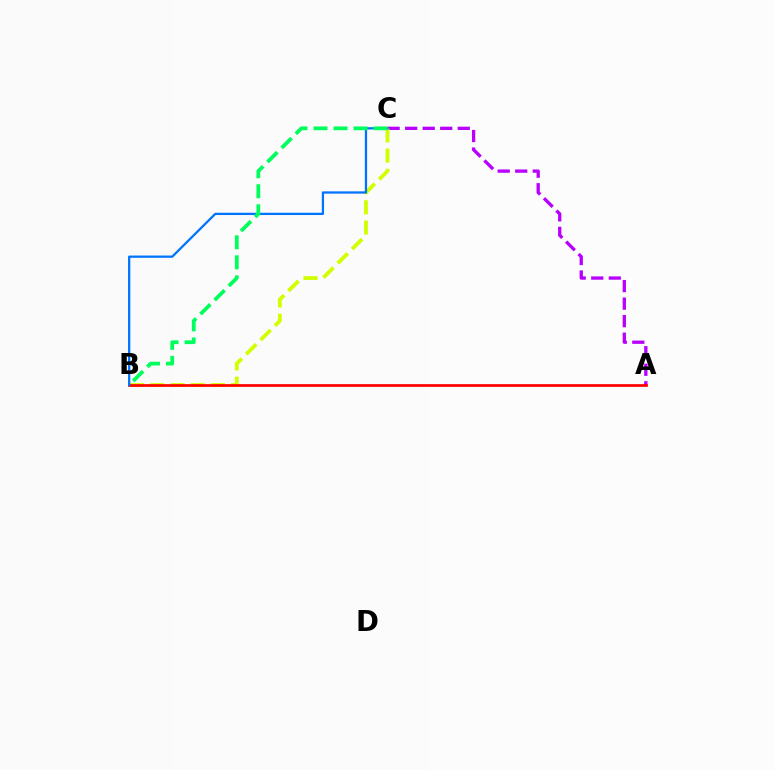{('A', 'C'): [{'color': '#b900ff', 'line_style': 'dashed', 'thickness': 2.38}], ('B', 'C'): [{'color': '#d1ff00', 'line_style': 'dashed', 'thickness': 2.75}, {'color': '#0074ff', 'line_style': 'solid', 'thickness': 1.64}, {'color': '#00ff5c', 'line_style': 'dashed', 'thickness': 2.72}], ('A', 'B'): [{'color': '#ff0000', 'line_style': 'solid', 'thickness': 1.96}]}